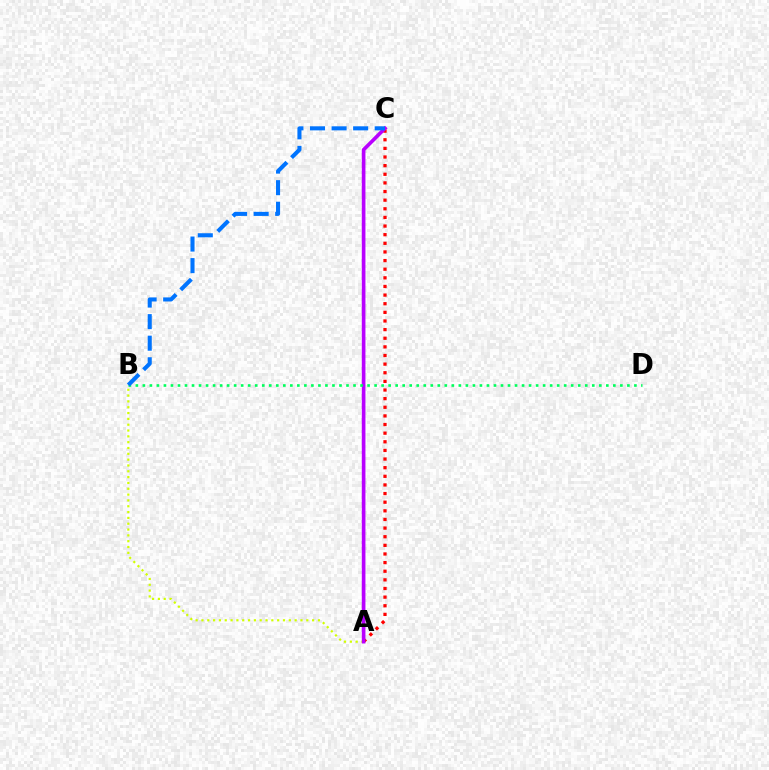{('A', 'B'): [{'color': '#d1ff00', 'line_style': 'dotted', 'thickness': 1.58}], ('A', 'C'): [{'color': '#ff0000', 'line_style': 'dotted', 'thickness': 2.34}, {'color': '#b900ff', 'line_style': 'solid', 'thickness': 2.63}], ('B', 'D'): [{'color': '#00ff5c', 'line_style': 'dotted', 'thickness': 1.91}], ('B', 'C'): [{'color': '#0074ff', 'line_style': 'dashed', 'thickness': 2.93}]}